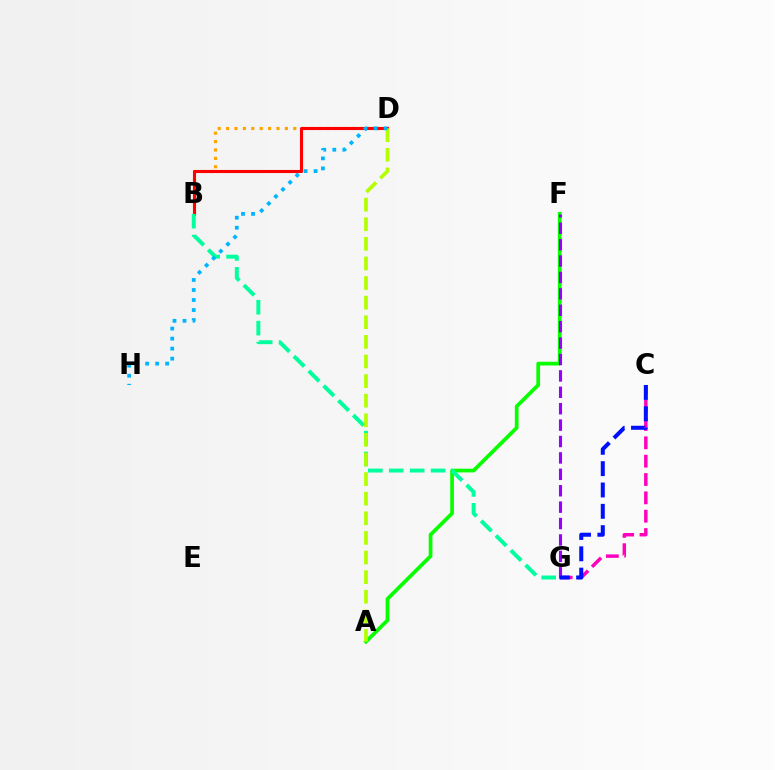{('C', 'G'): [{'color': '#ff00bd', 'line_style': 'dashed', 'thickness': 2.49}, {'color': '#0010ff', 'line_style': 'dashed', 'thickness': 2.9}], ('B', 'D'): [{'color': '#ffa500', 'line_style': 'dotted', 'thickness': 2.28}, {'color': '#ff0000', 'line_style': 'solid', 'thickness': 2.22}], ('A', 'F'): [{'color': '#08ff00', 'line_style': 'solid', 'thickness': 2.68}], ('B', 'G'): [{'color': '#00ff9d', 'line_style': 'dashed', 'thickness': 2.84}], ('A', 'D'): [{'color': '#b3ff00', 'line_style': 'dashed', 'thickness': 2.66}], ('D', 'H'): [{'color': '#00b5ff', 'line_style': 'dotted', 'thickness': 2.72}], ('F', 'G'): [{'color': '#9b00ff', 'line_style': 'dashed', 'thickness': 2.23}]}